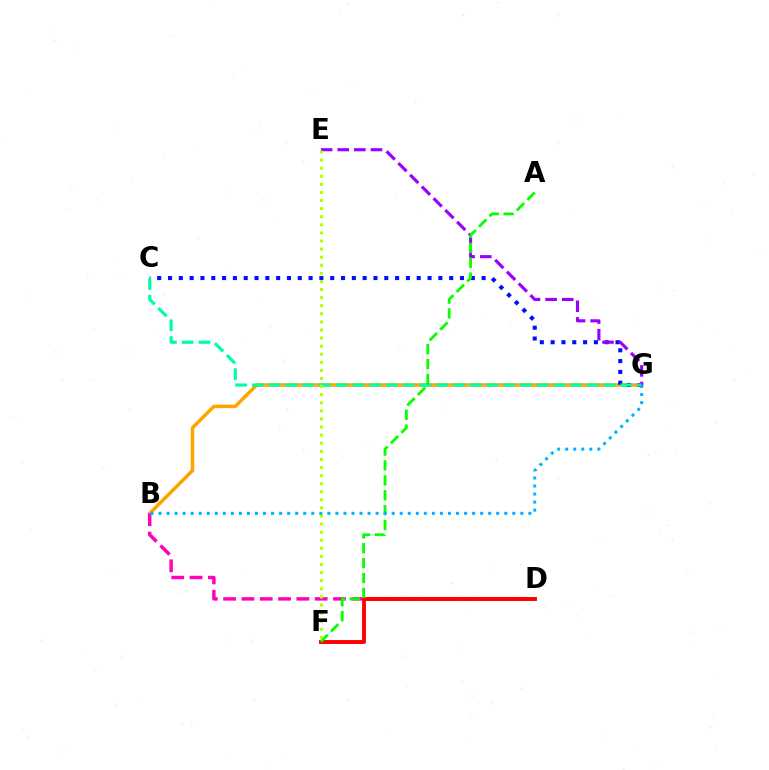{('B', 'G'): [{'color': '#ffa500', 'line_style': 'solid', 'thickness': 2.54}, {'color': '#00b5ff', 'line_style': 'dotted', 'thickness': 2.18}], ('C', 'G'): [{'color': '#0010ff', 'line_style': 'dotted', 'thickness': 2.94}, {'color': '#00ff9d', 'line_style': 'dashed', 'thickness': 2.28}], ('E', 'G'): [{'color': '#9b00ff', 'line_style': 'dashed', 'thickness': 2.26}], ('B', 'D'): [{'color': '#ff00bd', 'line_style': 'dashed', 'thickness': 2.49}], ('D', 'F'): [{'color': '#ff0000', 'line_style': 'solid', 'thickness': 2.8}], ('A', 'F'): [{'color': '#08ff00', 'line_style': 'dashed', 'thickness': 2.02}], ('E', 'F'): [{'color': '#b3ff00', 'line_style': 'dotted', 'thickness': 2.2}]}